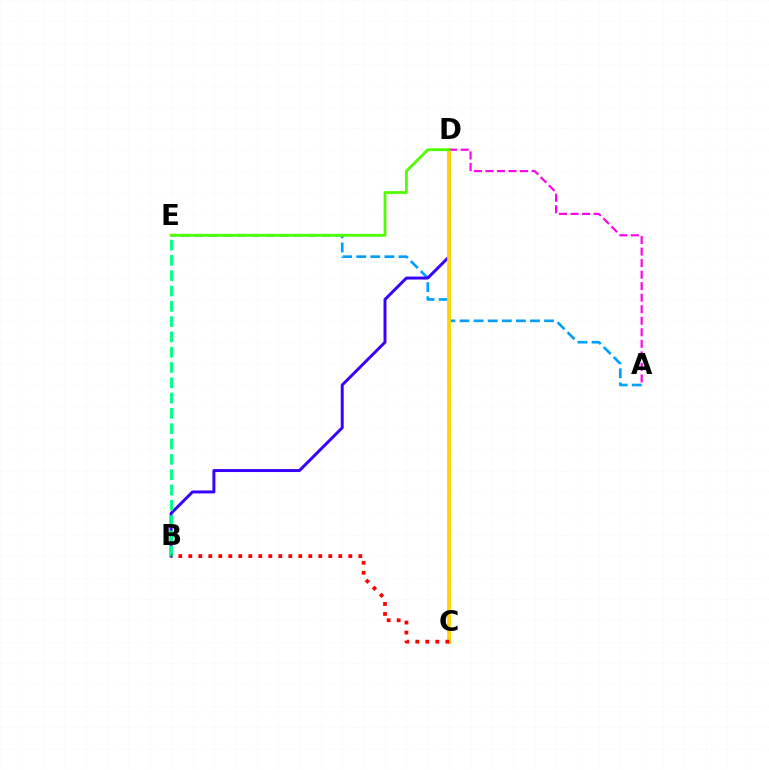{('A', 'E'): [{'color': '#009eff', 'line_style': 'dashed', 'thickness': 1.91}], ('B', 'D'): [{'color': '#3700ff', 'line_style': 'solid', 'thickness': 2.13}], ('B', 'E'): [{'color': '#00ff86', 'line_style': 'dashed', 'thickness': 2.08}], ('C', 'D'): [{'color': '#ffd500', 'line_style': 'solid', 'thickness': 2.71}], ('B', 'C'): [{'color': '#ff0000', 'line_style': 'dotted', 'thickness': 2.72}], ('A', 'D'): [{'color': '#ff00ed', 'line_style': 'dashed', 'thickness': 1.57}], ('D', 'E'): [{'color': '#4fff00', 'line_style': 'solid', 'thickness': 2.02}]}